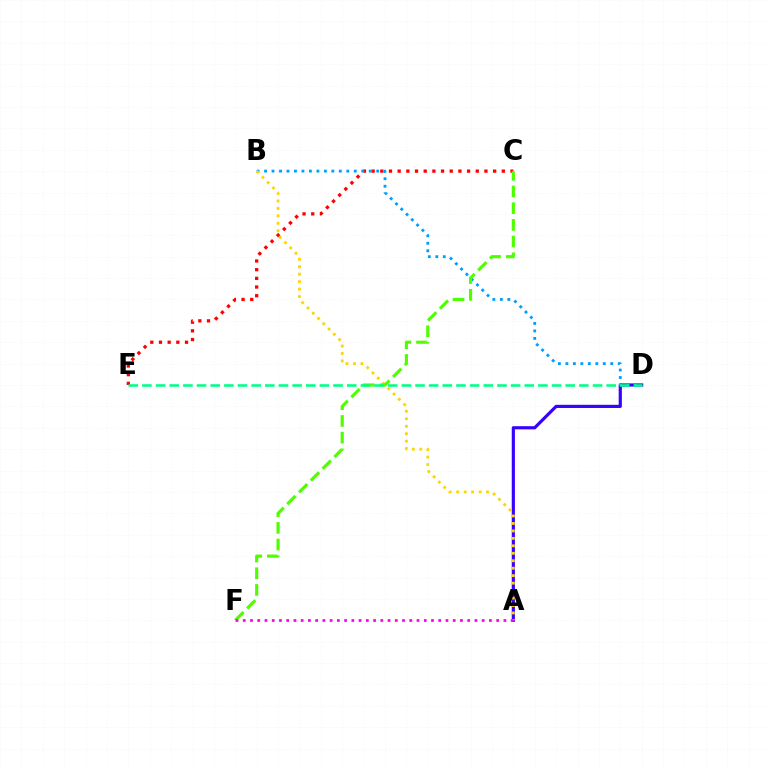{('C', 'E'): [{'color': '#ff0000', 'line_style': 'dotted', 'thickness': 2.36}], ('A', 'D'): [{'color': '#3700ff', 'line_style': 'solid', 'thickness': 2.28}], ('B', 'D'): [{'color': '#009eff', 'line_style': 'dotted', 'thickness': 2.03}], ('A', 'B'): [{'color': '#ffd500', 'line_style': 'dotted', 'thickness': 2.03}], ('C', 'F'): [{'color': '#4fff00', 'line_style': 'dashed', 'thickness': 2.27}], ('D', 'E'): [{'color': '#00ff86', 'line_style': 'dashed', 'thickness': 1.85}], ('A', 'F'): [{'color': '#ff00ed', 'line_style': 'dotted', 'thickness': 1.97}]}